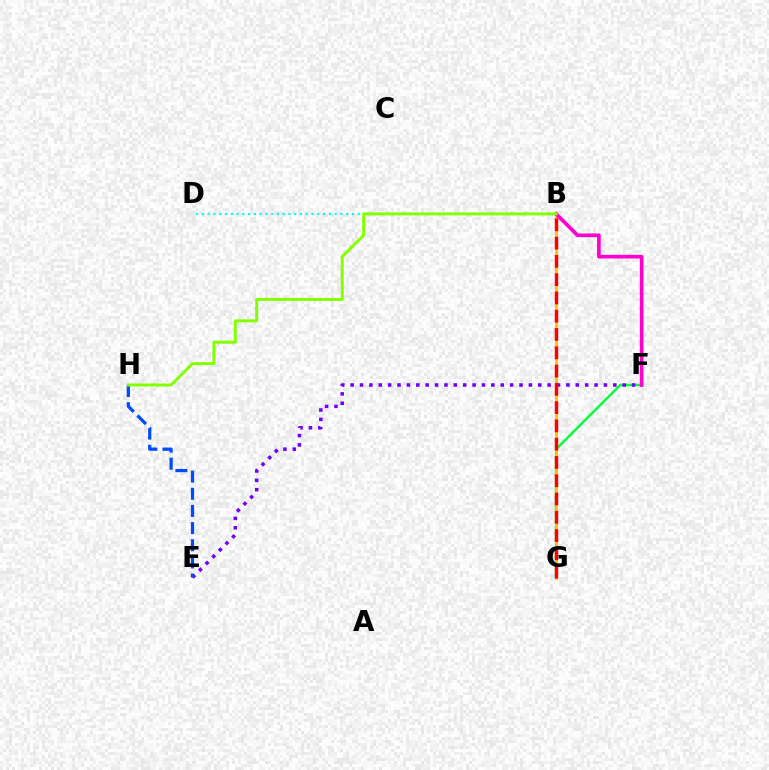{('F', 'G'): [{'color': '#00ff39', 'line_style': 'solid', 'thickness': 1.74}], ('E', 'F'): [{'color': '#7200ff', 'line_style': 'dotted', 'thickness': 2.55}], ('B', 'G'): [{'color': '#ffbd00', 'line_style': 'solid', 'thickness': 1.97}, {'color': '#ff0000', 'line_style': 'dashed', 'thickness': 2.48}], ('B', 'D'): [{'color': '#00fff6', 'line_style': 'dotted', 'thickness': 1.57}], ('E', 'H'): [{'color': '#004bff', 'line_style': 'dashed', 'thickness': 2.33}], ('B', 'F'): [{'color': '#ff00cf', 'line_style': 'solid', 'thickness': 2.64}], ('B', 'H'): [{'color': '#84ff00', 'line_style': 'solid', 'thickness': 2.13}]}